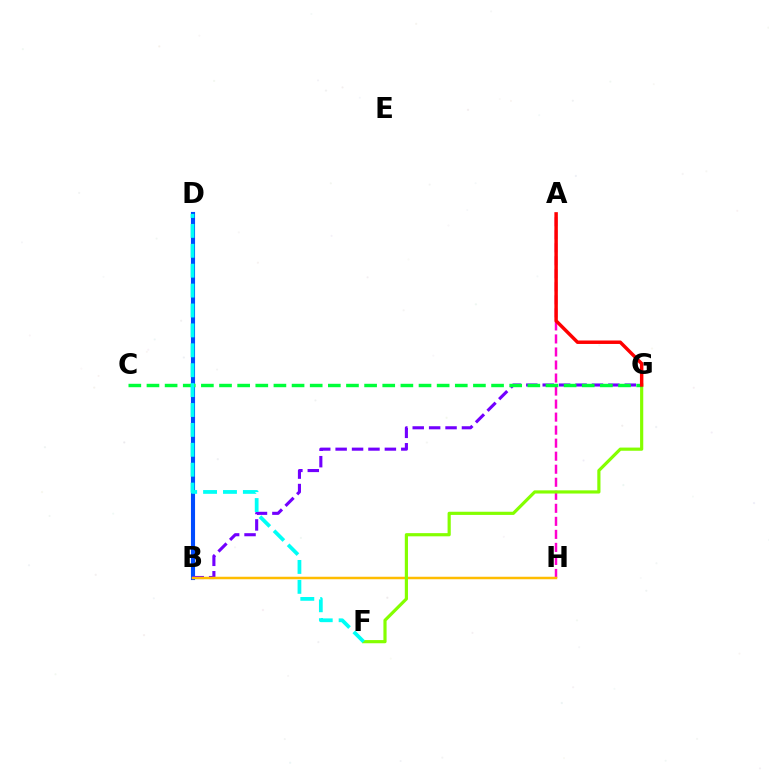{('B', 'D'): [{'color': '#004bff', 'line_style': 'solid', 'thickness': 2.96}], ('A', 'H'): [{'color': '#ff00cf', 'line_style': 'dashed', 'thickness': 1.77}], ('B', 'G'): [{'color': '#7200ff', 'line_style': 'dashed', 'thickness': 2.23}], ('B', 'H'): [{'color': '#ffbd00', 'line_style': 'solid', 'thickness': 1.79}], ('F', 'G'): [{'color': '#84ff00', 'line_style': 'solid', 'thickness': 2.29}], ('C', 'G'): [{'color': '#00ff39', 'line_style': 'dashed', 'thickness': 2.46}], ('A', 'G'): [{'color': '#ff0000', 'line_style': 'solid', 'thickness': 2.49}], ('D', 'F'): [{'color': '#00fff6', 'line_style': 'dashed', 'thickness': 2.7}]}